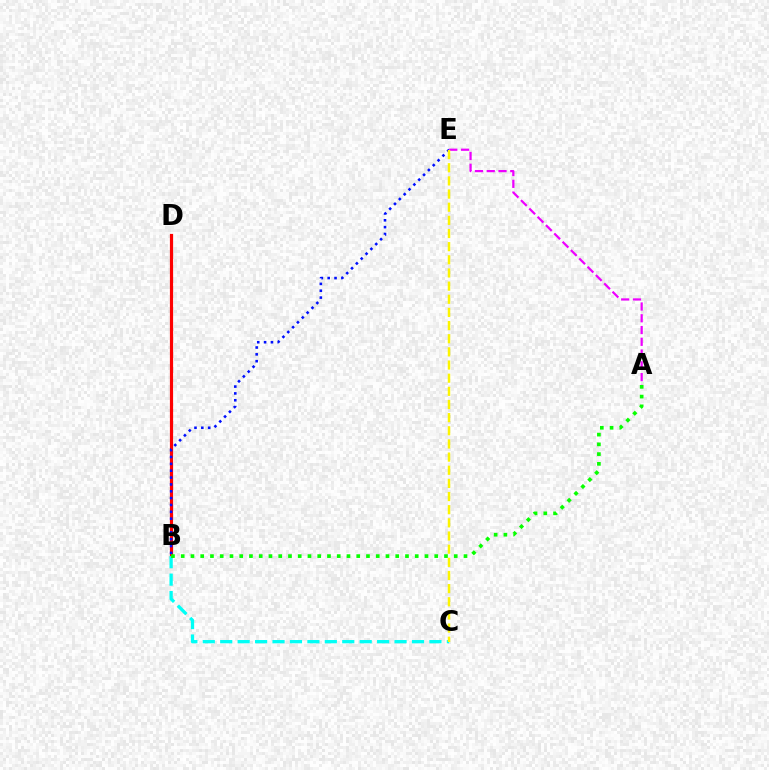{('B', 'D'): [{'color': '#ff0000', 'line_style': 'solid', 'thickness': 2.3}], ('B', 'E'): [{'color': '#0010ff', 'line_style': 'dotted', 'thickness': 1.86}], ('B', 'C'): [{'color': '#00fff6', 'line_style': 'dashed', 'thickness': 2.37}], ('A', 'B'): [{'color': '#08ff00', 'line_style': 'dotted', 'thickness': 2.65}], ('A', 'E'): [{'color': '#ee00ff', 'line_style': 'dashed', 'thickness': 1.6}], ('C', 'E'): [{'color': '#fcf500', 'line_style': 'dashed', 'thickness': 1.79}]}